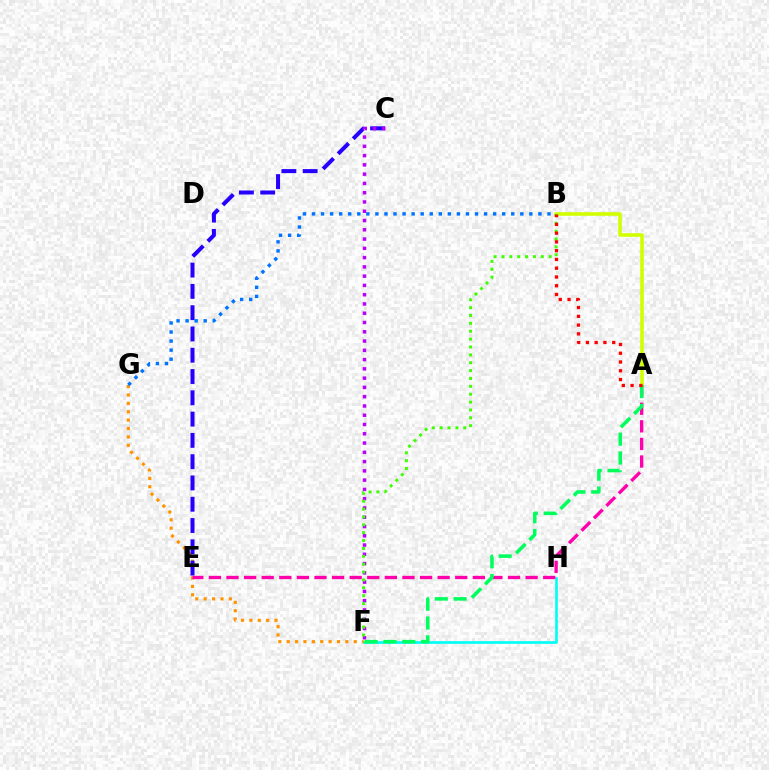{('A', 'B'): [{'color': '#d1ff00', 'line_style': 'solid', 'thickness': 2.58}, {'color': '#ff0000', 'line_style': 'dotted', 'thickness': 2.38}], ('F', 'H'): [{'color': '#00fff6', 'line_style': 'solid', 'thickness': 1.92}], ('F', 'G'): [{'color': '#ff9400', 'line_style': 'dotted', 'thickness': 2.28}], ('A', 'E'): [{'color': '#ff00ac', 'line_style': 'dashed', 'thickness': 2.39}], ('C', 'E'): [{'color': '#2500ff', 'line_style': 'dashed', 'thickness': 2.89}], ('B', 'G'): [{'color': '#0074ff', 'line_style': 'dotted', 'thickness': 2.46}], ('C', 'F'): [{'color': '#b900ff', 'line_style': 'dotted', 'thickness': 2.52}], ('A', 'F'): [{'color': '#00ff5c', 'line_style': 'dashed', 'thickness': 2.56}], ('B', 'F'): [{'color': '#3dff00', 'line_style': 'dotted', 'thickness': 2.14}]}